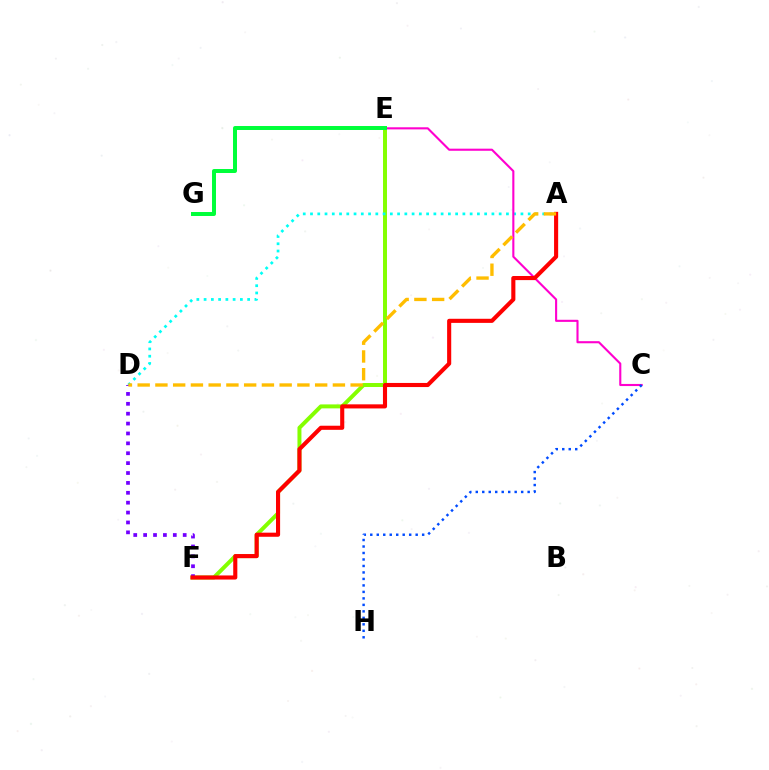{('E', 'F'): [{'color': '#84ff00', 'line_style': 'solid', 'thickness': 2.86}], ('A', 'D'): [{'color': '#00fff6', 'line_style': 'dotted', 'thickness': 1.97}, {'color': '#ffbd00', 'line_style': 'dashed', 'thickness': 2.41}], ('D', 'F'): [{'color': '#7200ff', 'line_style': 'dotted', 'thickness': 2.69}], ('C', 'E'): [{'color': '#ff00cf', 'line_style': 'solid', 'thickness': 1.52}], ('A', 'F'): [{'color': '#ff0000', 'line_style': 'solid', 'thickness': 2.95}], ('C', 'H'): [{'color': '#004bff', 'line_style': 'dotted', 'thickness': 1.76}], ('E', 'G'): [{'color': '#00ff39', 'line_style': 'solid', 'thickness': 2.86}]}